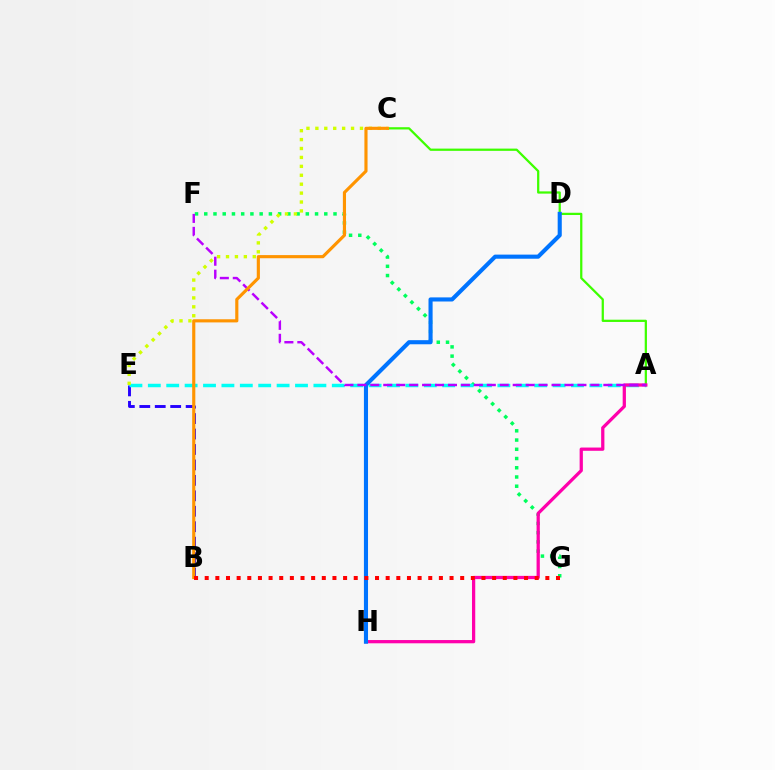{('B', 'E'): [{'color': '#2500ff', 'line_style': 'dashed', 'thickness': 2.1}], ('F', 'G'): [{'color': '#00ff5c', 'line_style': 'dotted', 'thickness': 2.51}], ('A', 'C'): [{'color': '#3dff00', 'line_style': 'solid', 'thickness': 1.62}], ('A', 'E'): [{'color': '#00fff6', 'line_style': 'dashed', 'thickness': 2.5}], ('C', 'E'): [{'color': '#d1ff00', 'line_style': 'dotted', 'thickness': 2.42}], ('A', 'H'): [{'color': '#ff00ac', 'line_style': 'solid', 'thickness': 2.34}], ('D', 'H'): [{'color': '#0074ff', 'line_style': 'solid', 'thickness': 2.95}], ('A', 'F'): [{'color': '#b900ff', 'line_style': 'dashed', 'thickness': 1.76}], ('B', 'C'): [{'color': '#ff9400', 'line_style': 'solid', 'thickness': 2.26}], ('B', 'G'): [{'color': '#ff0000', 'line_style': 'dotted', 'thickness': 2.89}]}